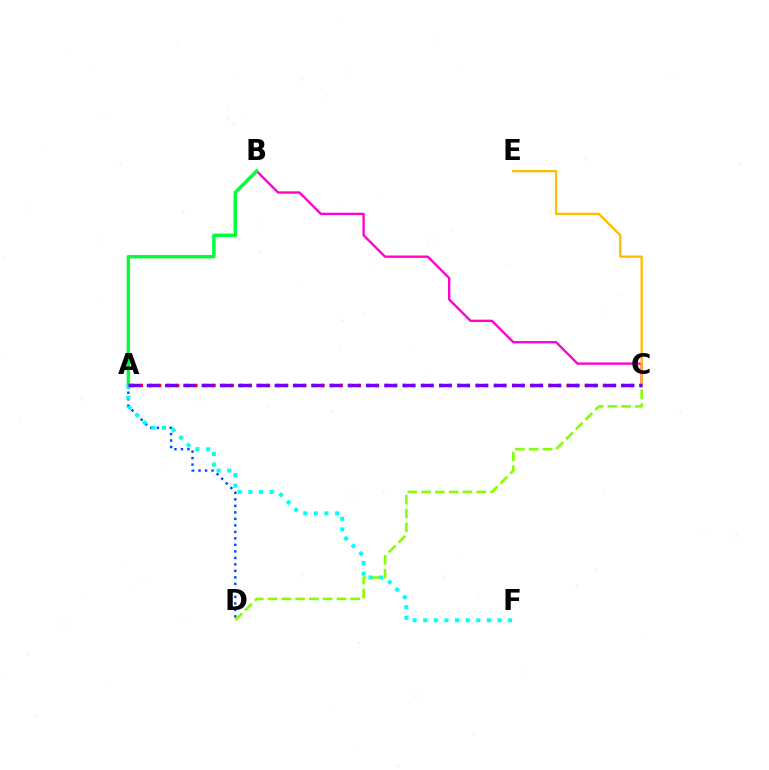{('A', 'D'): [{'color': '#004bff', 'line_style': 'dotted', 'thickness': 1.77}], ('A', 'C'): [{'color': '#ff0000', 'line_style': 'dotted', 'thickness': 2.47}, {'color': '#7200ff', 'line_style': 'dashed', 'thickness': 2.48}], ('B', 'C'): [{'color': '#ff00cf', 'line_style': 'solid', 'thickness': 1.69}], ('C', 'D'): [{'color': '#84ff00', 'line_style': 'dashed', 'thickness': 1.87}], ('A', 'B'): [{'color': '#00ff39', 'line_style': 'solid', 'thickness': 2.46}], ('A', 'F'): [{'color': '#00fff6', 'line_style': 'dotted', 'thickness': 2.89}], ('C', 'E'): [{'color': '#ffbd00', 'line_style': 'solid', 'thickness': 1.68}]}